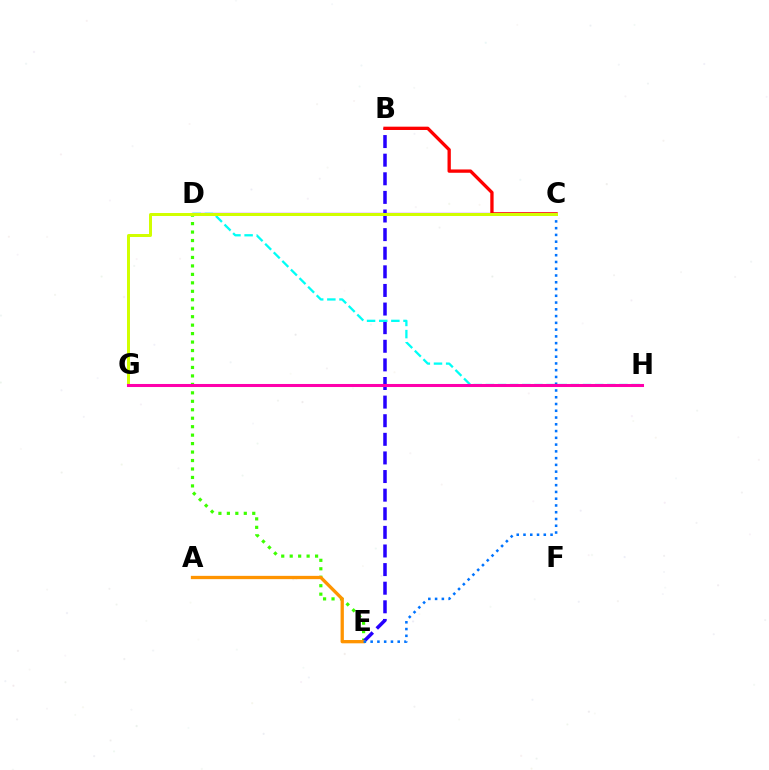{('C', 'D'): [{'color': '#b900ff', 'line_style': 'solid', 'thickness': 1.65}], ('D', 'E'): [{'color': '#3dff00', 'line_style': 'dotted', 'thickness': 2.3}], ('G', 'H'): [{'color': '#00ff5c', 'line_style': 'solid', 'thickness': 1.96}, {'color': '#ff00ac', 'line_style': 'solid', 'thickness': 2.2}], ('B', 'E'): [{'color': '#2500ff', 'line_style': 'dashed', 'thickness': 2.53}], ('B', 'C'): [{'color': '#ff0000', 'line_style': 'solid', 'thickness': 2.39}], ('D', 'H'): [{'color': '#00fff6', 'line_style': 'dashed', 'thickness': 1.65}], ('A', 'E'): [{'color': '#ff9400', 'line_style': 'solid', 'thickness': 2.37}], ('C', 'E'): [{'color': '#0074ff', 'line_style': 'dotted', 'thickness': 1.84}], ('C', 'G'): [{'color': '#d1ff00', 'line_style': 'solid', 'thickness': 2.15}]}